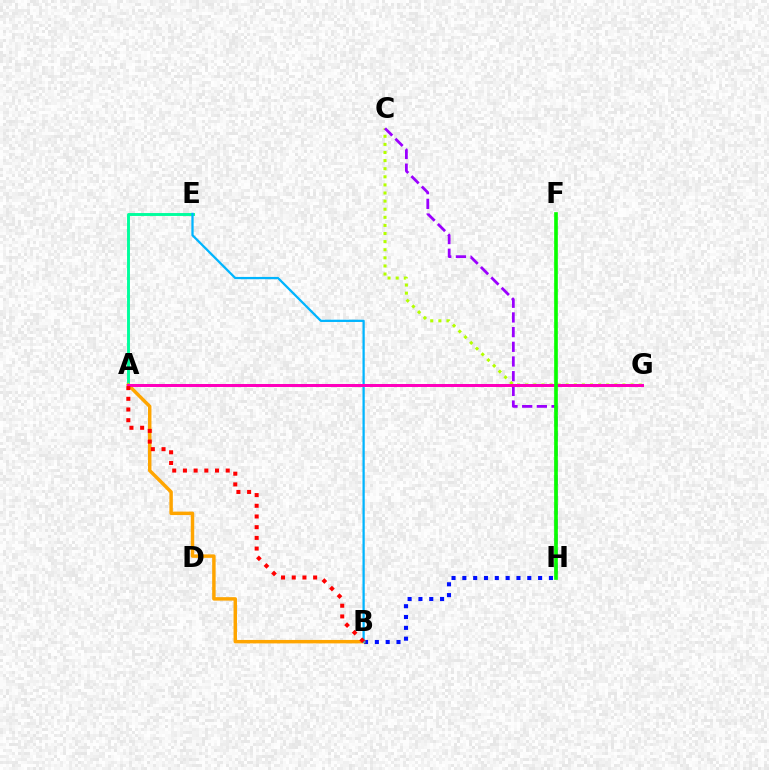{('B', 'H'): [{'color': '#0010ff', 'line_style': 'dotted', 'thickness': 2.94}], ('C', 'G'): [{'color': '#b3ff00', 'line_style': 'dotted', 'thickness': 2.2}], ('A', 'E'): [{'color': '#00ff9d', 'line_style': 'solid', 'thickness': 2.1}], ('A', 'B'): [{'color': '#ffa500', 'line_style': 'solid', 'thickness': 2.49}, {'color': '#ff0000', 'line_style': 'dotted', 'thickness': 2.91}], ('B', 'E'): [{'color': '#00b5ff', 'line_style': 'solid', 'thickness': 1.63}], ('C', 'H'): [{'color': '#9b00ff', 'line_style': 'dashed', 'thickness': 2.0}], ('A', 'G'): [{'color': '#ff00bd', 'line_style': 'solid', 'thickness': 2.15}], ('F', 'H'): [{'color': '#08ff00', 'line_style': 'solid', 'thickness': 2.63}]}